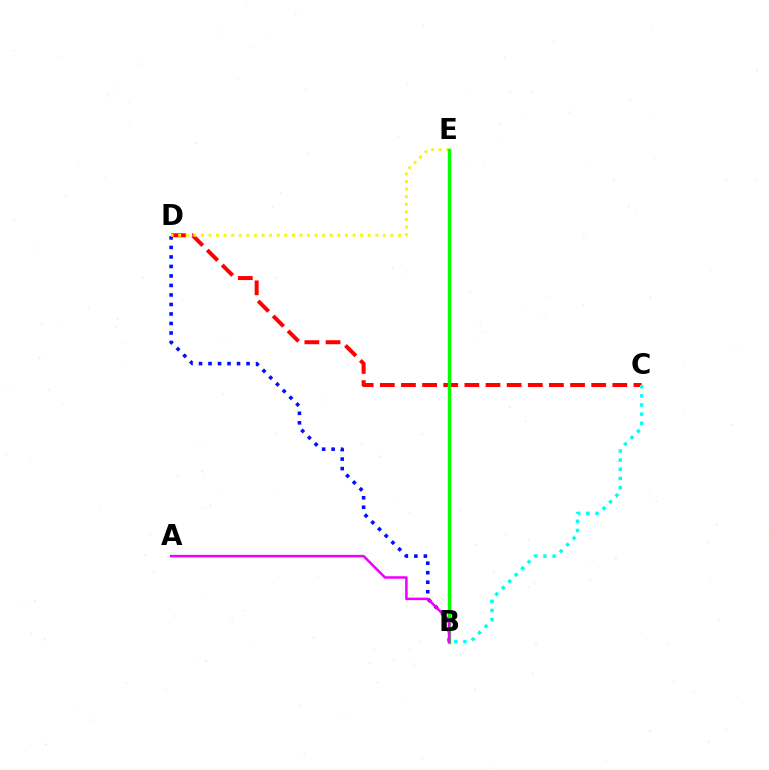{('B', 'D'): [{'color': '#0010ff', 'line_style': 'dotted', 'thickness': 2.58}], ('C', 'D'): [{'color': '#ff0000', 'line_style': 'dashed', 'thickness': 2.87}], ('D', 'E'): [{'color': '#fcf500', 'line_style': 'dotted', 'thickness': 2.06}], ('B', 'E'): [{'color': '#08ff00', 'line_style': 'solid', 'thickness': 2.48}], ('A', 'B'): [{'color': '#ee00ff', 'line_style': 'solid', 'thickness': 1.81}], ('B', 'C'): [{'color': '#00fff6', 'line_style': 'dotted', 'thickness': 2.48}]}